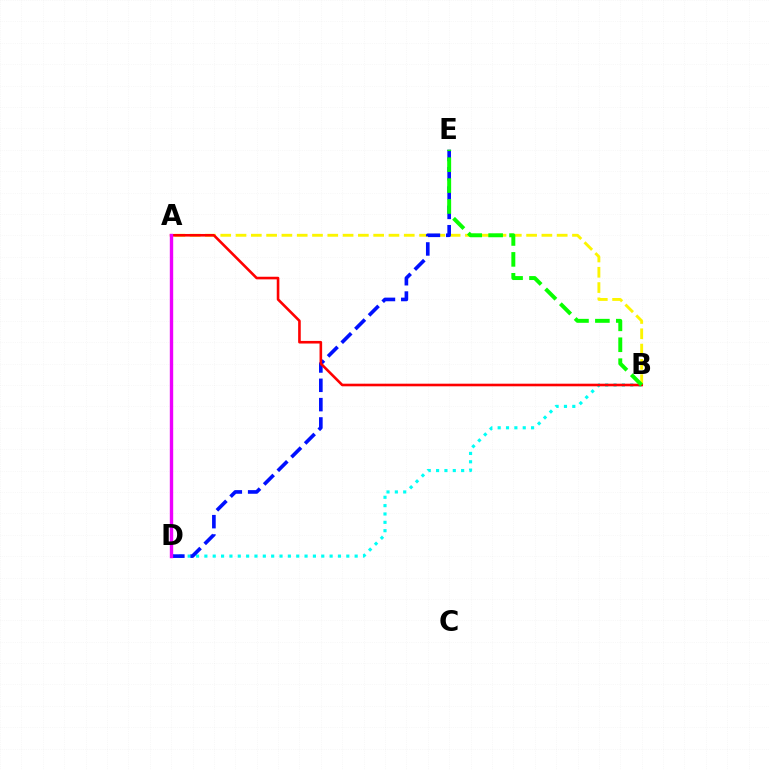{('A', 'B'): [{'color': '#fcf500', 'line_style': 'dashed', 'thickness': 2.08}, {'color': '#ff0000', 'line_style': 'solid', 'thickness': 1.88}], ('B', 'D'): [{'color': '#00fff6', 'line_style': 'dotted', 'thickness': 2.27}], ('D', 'E'): [{'color': '#0010ff', 'line_style': 'dashed', 'thickness': 2.62}], ('B', 'E'): [{'color': '#08ff00', 'line_style': 'dashed', 'thickness': 2.84}], ('A', 'D'): [{'color': '#ee00ff', 'line_style': 'solid', 'thickness': 2.44}]}